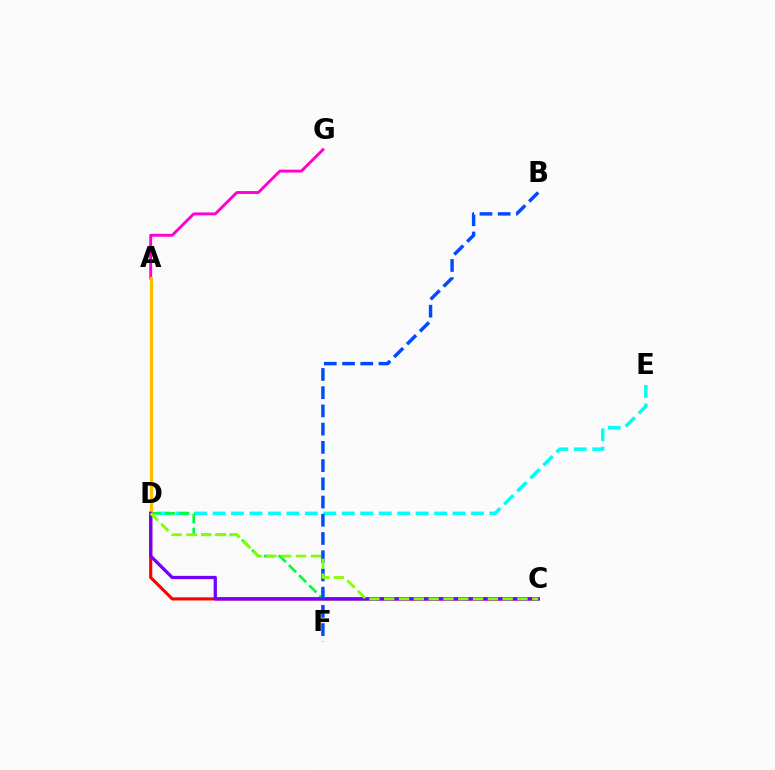{('A', 'G'): [{'color': '#ff00cf', 'line_style': 'solid', 'thickness': 2.09}], ('C', 'D'): [{'color': '#ff0000', 'line_style': 'solid', 'thickness': 2.25}, {'color': '#00ff39', 'line_style': 'dashed', 'thickness': 1.95}, {'color': '#7200ff', 'line_style': 'solid', 'thickness': 2.36}, {'color': '#84ff00', 'line_style': 'dashed', 'thickness': 2.01}], ('D', 'E'): [{'color': '#00fff6', 'line_style': 'dashed', 'thickness': 2.51}], ('A', 'D'): [{'color': '#ffbd00', 'line_style': 'solid', 'thickness': 2.32}], ('B', 'F'): [{'color': '#004bff', 'line_style': 'dashed', 'thickness': 2.48}]}